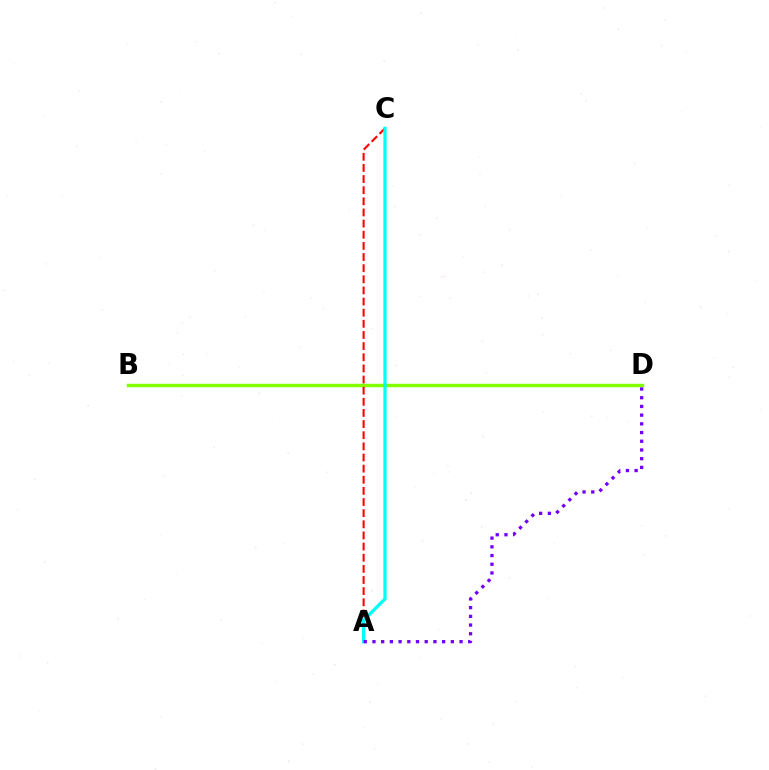{('B', 'D'): [{'color': '#84ff00', 'line_style': 'solid', 'thickness': 2.49}], ('A', 'C'): [{'color': '#ff0000', 'line_style': 'dashed', 'thickness': 1.51}, {'color': '#00fff6', 'line_style': 'solid', 'thickness': 2.35}], ('A', 'D'): [{'color': '#7200ff', 'line_style': 'dotted', 'thickness': 2.37}]}